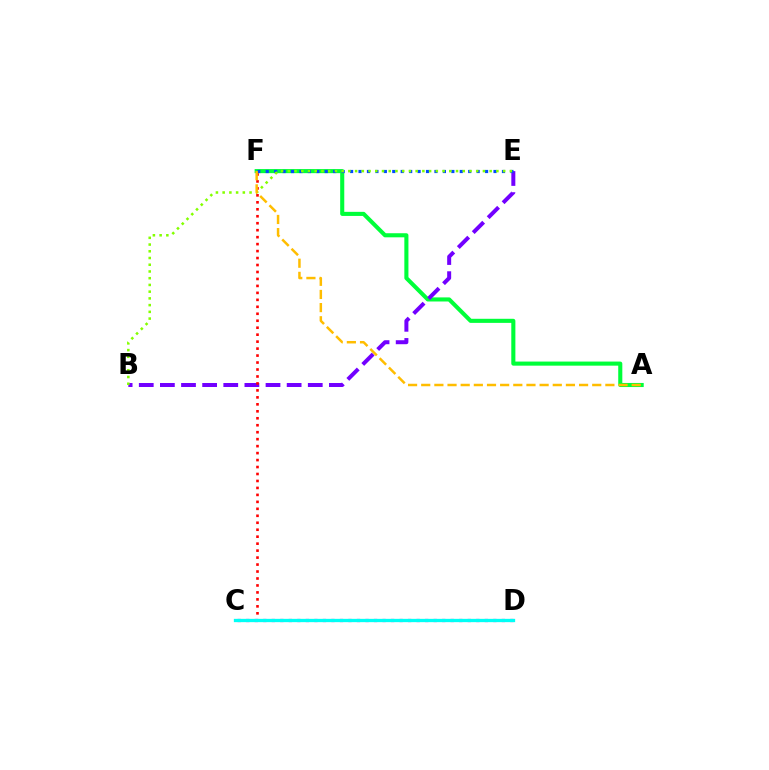{('A', 'F'): [{'color': '#00ff39', 'line_style': 'solid', 'thickness': 2.94}, {'color': '#ffbd00', 'line_style': 'dashed', 'thickness': 1.79}], ('B', 'E'): [{'color': '#7200ff', 'line_style': 'dashed', 'thickness': 2.87}, {'color': '#84ff00', 'line_style': 'dotted', 'thickness': 1.83}], ('C', 'F'): [{'color': '#ff0000', 'line_style': 'dotted', 'thickness': 1.89}], ('E', 'F'): [{'color': '#004bff', 'line_style': 'dotted', 'thickness': 2.29}], ('C', 'D'): [{'color': '#ff00cf', 'line_style': 'dotted', 'thickness': 2.32}, {'color': '#00fff6', 'line_style': 'solid', 'thickness': 2.38}]}